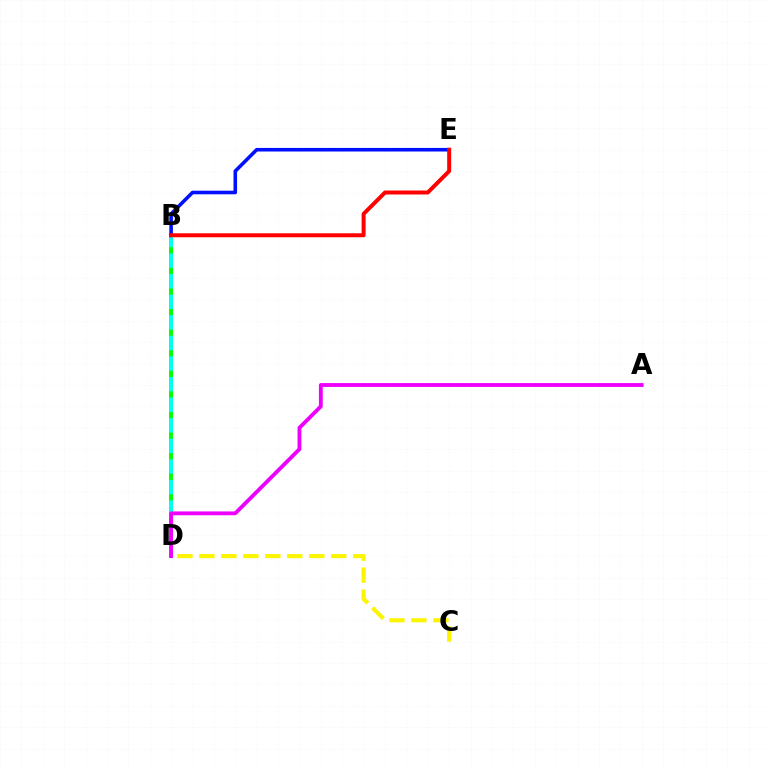{('B', 'D'): [{'color': '#08ff00', 'line_style': 'solid', 'thickness': 2.88}, {'color': '#00fff6', 'line_style': 'dashed', 'thickness': 2.8}], ('A', 'D'): [{'color': '#ee00ff', 'line_style': 'solid', 'thickness': 2.77}], ('B', 'E'): [{'color': '#0010ff', 'line_style': 'solid', 'thickness': 2.58}, {'color': '#ff0000', 'line_style': 'solid', 'thickness': 2.86}], ('C', 'D'): [{'color': '#fcf500', 'line_style': 'dashed', 'thickness': 2.99}]}